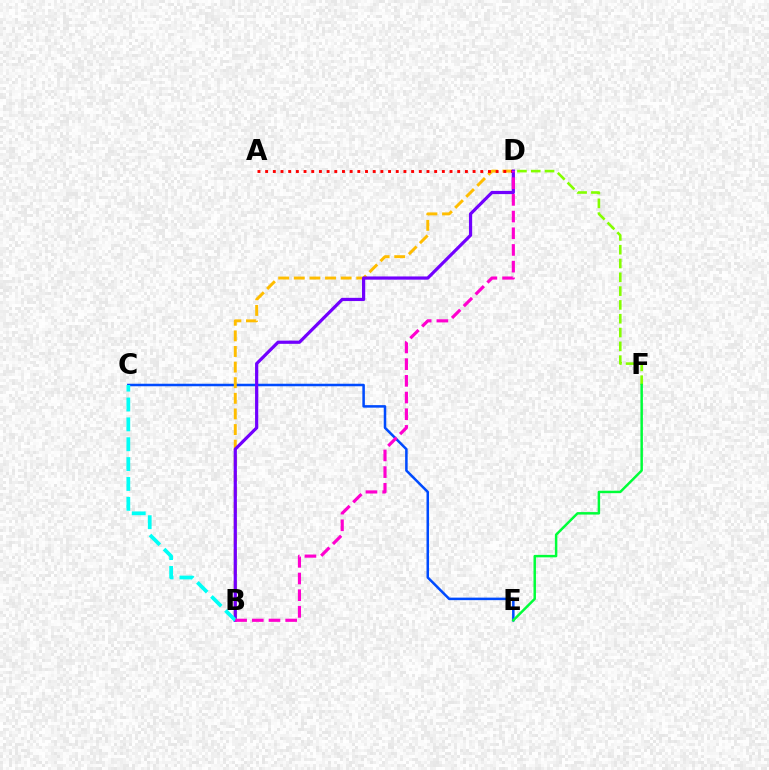{('C', 'E'): [{'color': '#004bff', 'line_style': 'solid', 'thickness': 1.82}], ('B', 'D'): [{'color': '#ffbd00', 'line_style': 'dashed', 'thickness': 2.12}, {'color': '#7200ff', 'line_style': 'solid', 'thickness': 2.31}, {'color': '#ff00cf', 'line_style': 'dashed', 'thickness': 2.27}], ('A', 'D'): [{'color': '#ff0000', 'line_style': 'dotted', 'thickness': 2.09}], ('D', 'F'): [{'color': '#84ff00', 'line_style': 'dashed', 'thickness': 1.88}], ('E', 'F'): [{'color': '#00ff39', 'line_style': 'solid', 'thickness': 1.78}], ('B', 'C'): [{'color': '#00fff6', 'line_style': 'dashed', 'thickness': 2.7}]}